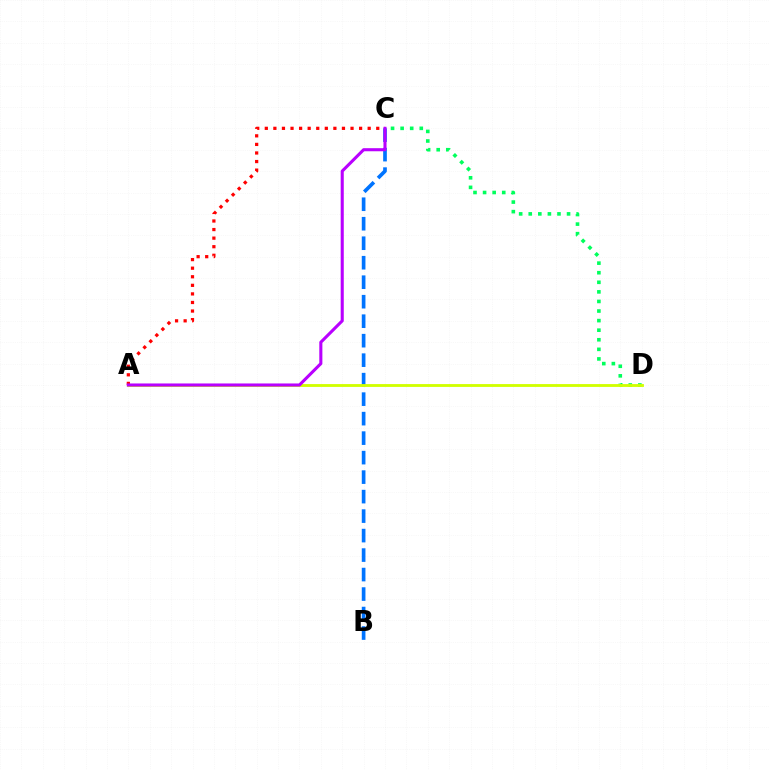{('C', 'D'): [{'color': '#00ff5c', 'line_style': 'dotted', 'thickness': 2.6}], ('B', 'C'): [{'color': '#0074ff', 'line_style': 'dashed', 'thickness': 2.65}], ('A', 'D'): [{'color': '#d1ff00', 'line_style': 'solid', 'thickness': 2.04}], ('A', 'C'): [{'color': '#ff0000', 'line_style': 'dotted', 'thickness': 2.33}, {'color': '#b900ff', 'line_style': 'solid', 'thickness': 2.22}]}